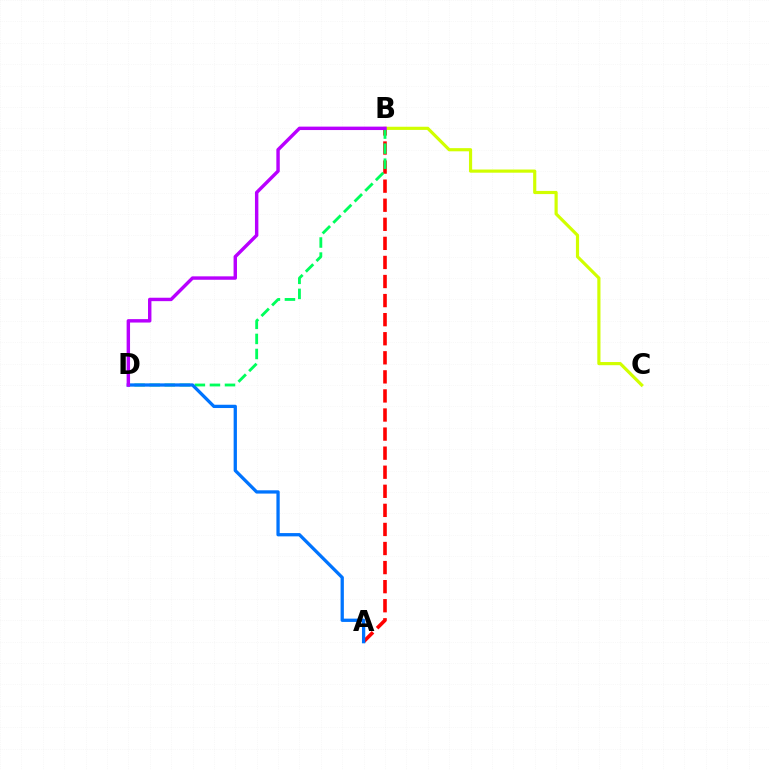{('A', 'B'): [{'color': '#ff0000', 'line_style': 'dashed', 'thickness': 2.59}], ('B', 'D'): [{'color': '#00ff5c', 'line_style': 'dashed', 'thickness': 2.05}, {'color': '#b900ff', 'line_style': 'solid', 'thickness': 2.46}], ('B', 'C'): [{'color': '#d1ff00', 'line_style': 'solid', 'thickness': 2.28}], ('A', 'D'): [{'color': '#0074ff', 'line_style': 'solid', 'thickness': 2.36}]}